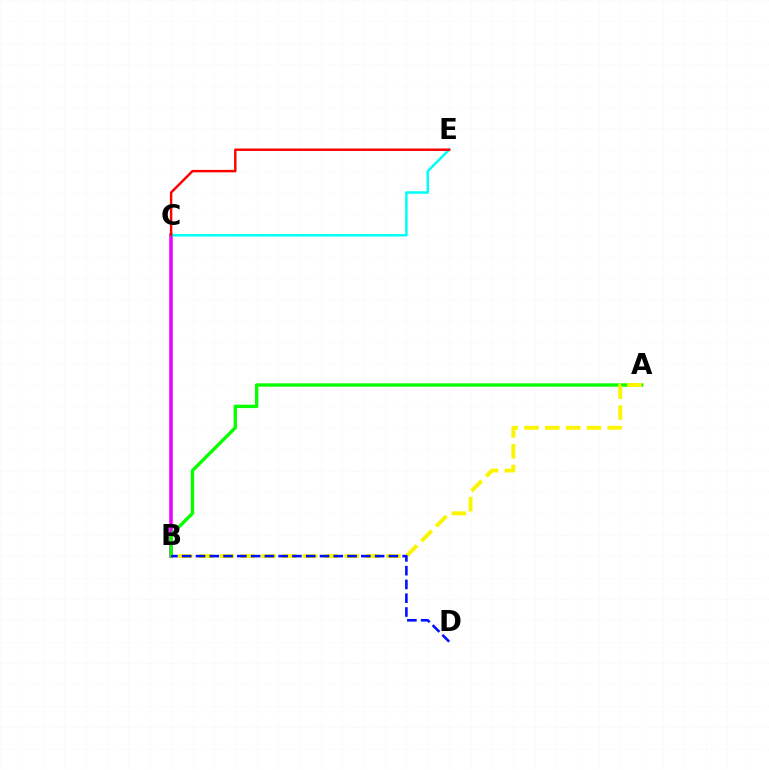{('B', 'C'): [{'color': '#ee00ff', 'line_style': 'solid', 'thickness': 2.55}], ('A', 'B'): [{'color': '#08ff00', 'line_style': 'solid', 'thickness': 2.42}, {'color': '#fcf500', 'line_style': 'dashed', 'thickness': 2.83}], ('C', 'E'): [{'color': '#00fff6', 'line_style': 'solid', 'thickness': 1.8}, {'color': '#ff0000', 'line_style': 'solid', 'thickness': 1.76}], ('B', 'D'): [{'color': '#0010ff', 'line_style': 'dashed', 'thickness': 1.87}]}